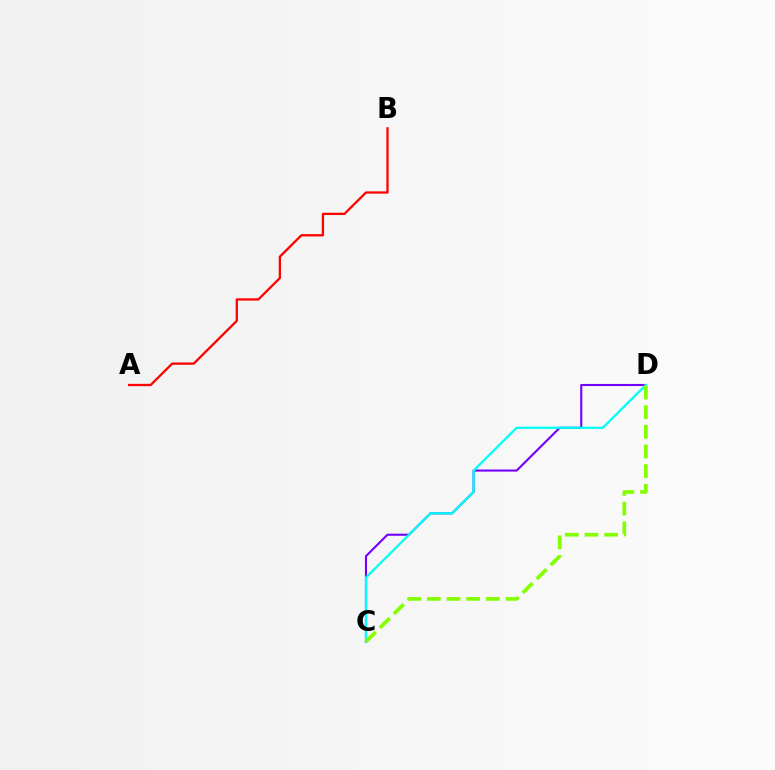{('C', 'D'): [{'color': '#7200ff', 'line_style': 'solid', 'thickness': 1.5}, {'color': '#00fff6', 'line_style': 'solid', 'thickness': 1.63}, {'color': '#84ff00', 'line_style': 'dashed', 'thickness': 2.67}], ('A', 'B'): [{'color': '#ff0000', 'line_style': 'solid', 'thickness': 1.64}]}